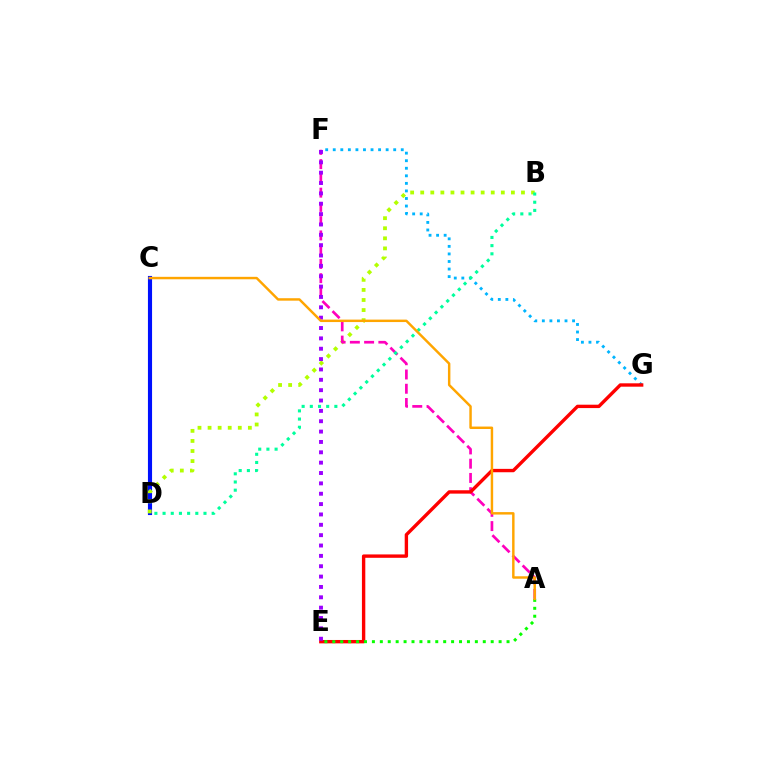{('F', 'G'): [{'color': '#00b5ff', 'line_style': 'dotted', 'thickness': 2.05}], ('C', 'D'): [{'color': '#0010ff', 'line_style': 'solid', 'thickness': 2.97}], ('B', 'D'): [{'color': '#b3ff00', 'line_style': 'dotted', 'thickness': 2.74}, {'color': '#00ff9d', 'line_style': 'dotted', 'thickness': 2.22}], ('A', 'F'): [{'color': '#ff00bd', 'line_style': 'dashed', 'thickness': 1.94}], ('E', 'G'): [{'color': '#ff0000', 'line_style': 'solid', 'thickness': 2.43}], ('A', 'E'): [{'color': '#08ff00', 'line_style': 'dotted', 'thickness': 2.15}], ('E', 'F'): [{'color': '#9b00ff', 'line_style': 'dotted', 'thickness': 2.81}], ('A', 'C'): [{'color': '#ffa500', 'line_style': 'solid', 'thickness': 1.76}]}